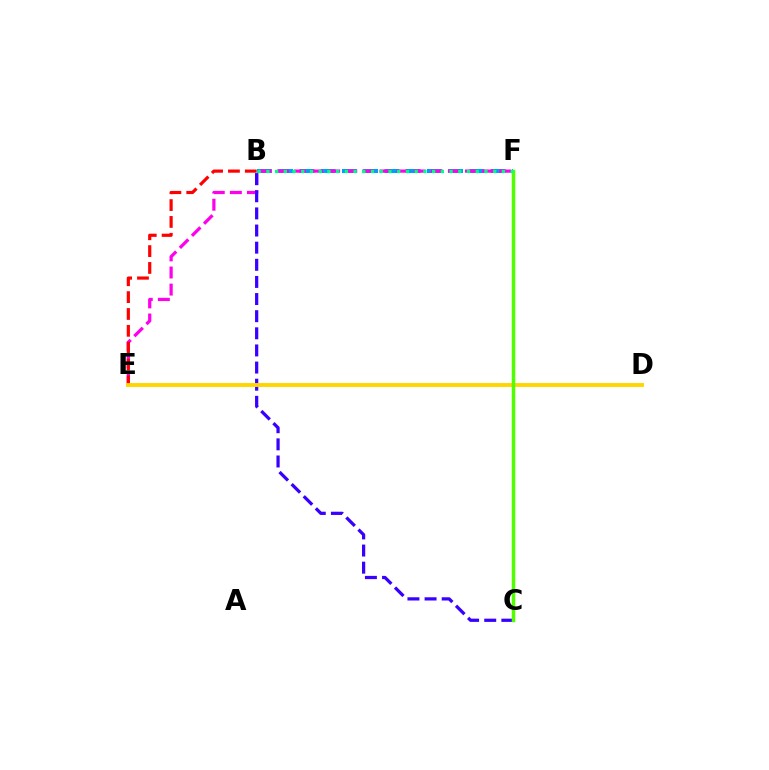{('B', 'F'): [{'color': '#009eff', 'line_style': 'dashed', 'thickness': 2.89}, {'color': '#00ff86', 'line_style': 'dotted', 'thickness': 2.37}], ('E', 'F'): [{'color': '#ff00ed', 'line_style': 'dashed', 'thickness': 2.32}], ('B', 'C'): [{'color': '#3700ff', 'line_style': 'dashed', 'thickness': 2.33}], ('B', 'E'): [{'color': '#ff0000', 'line_style': 'dashed', 'thickness': 2.29}], ('D', 'E'): [{'color': '#ffd500', 'line_style': 'solid', 'thickness': 2.8}], ('C', 'F'): [{'color': '#4fff00', 'line_style': 'solid', 'thickness': 2.51}]}